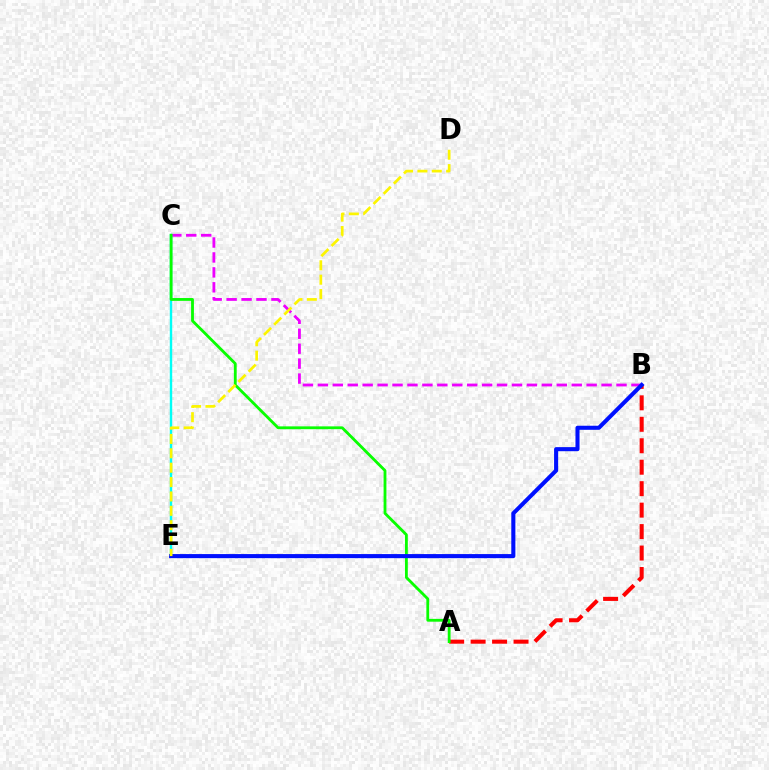{('B', 'C'): [{'color': '#ee00ff', 'line_style': 'dashed', 'thickness': 2.03}], ('A', 'B'): [{'color': '#ff0000', 'line_style': 'dashed', 'thickness': 2.92}], ('C', 'E'): [{'color': '#00fff6', 'line_style': 'solid', 'thickness': 1.74}], ('A', 'C'): [{'color': '#08ff00', 'line_style': 'solid', 'thickness': 2.03}], ('B', 'E'): [{'color': '#0010ff', 'line_style': 'solid', 'thickness': 2.93}], ('D', 'E'): [{'color': '#fcf500', 'line_style': 'dashed', 'thickness': 1.95}]}